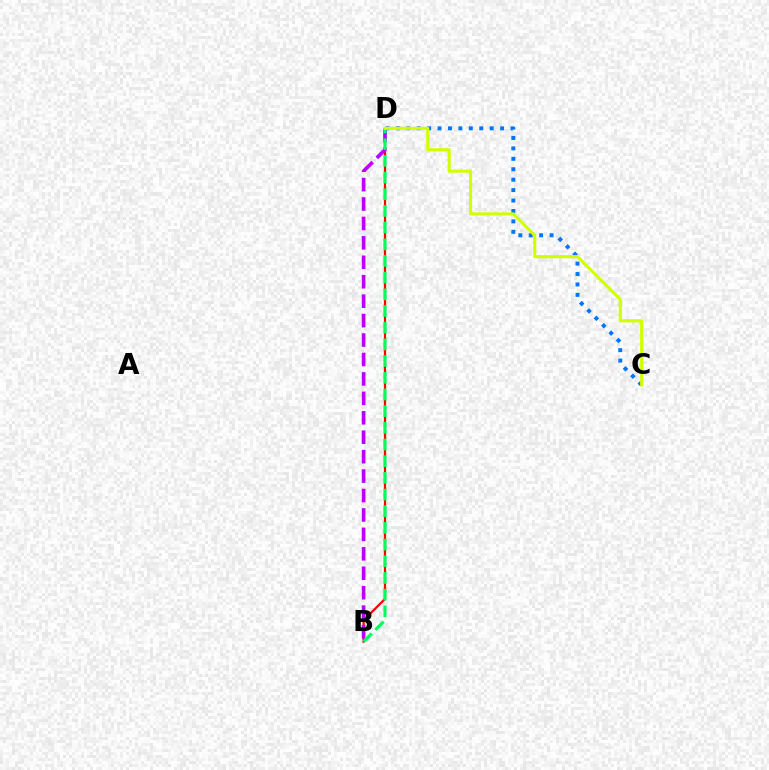{('B', 'D'): [{'color': '#ff0000', 'line_style': 'solid', 'thickness': 1.59}, {'color': '#b900ff', 'line_style': 'dashed', 'thickness': 2.64}, {'color': '#00ff5c', 'line_style': 'dashed', 'thickness': 2.27}], ('C', 'D'): [{'color': '#0074ff', 'line_style': 'dotted', 'thickness': 2.83}, {'color': '#d1ff00', 'line_style': 'solid', 'thickness': 2.24}]}